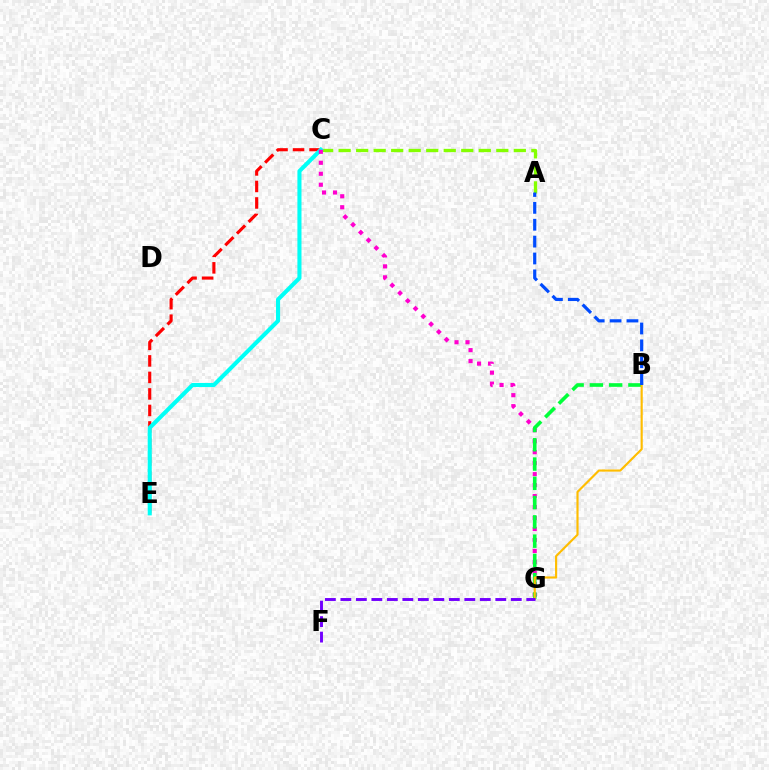{('A', 'C'): [{'color': '#84ff00', 'line_style': 'dashed', 'thickness': 2.38}], ('C', 'E'): [{'color': '#ff0000', 'line_style': 'dashed', 'thickness': 2.24}, {'color': '#00fff6', 'line_style': 'solid', 'thickness': 2.94}], ('C', 'G'): [{'color': '#ff00cf', 'line_style': 'dotted', 'thickness': 2.98}], ('B', 'G'): [{'color': '#00ff39', 'line_style': 'dashed', 'thickness': 2.62}, {'color': '#ffbd00', 'line_style': 'solid', 'thickness': 1.55}], ('A', 'B'): [{'color': '#004bff', 'line_style': 'dashed', 'thickness': 2.29}], ('F', 'G'): [{'color': '#7200ff', 'line_style': 'dashed', 'thickness': 2.1}]}